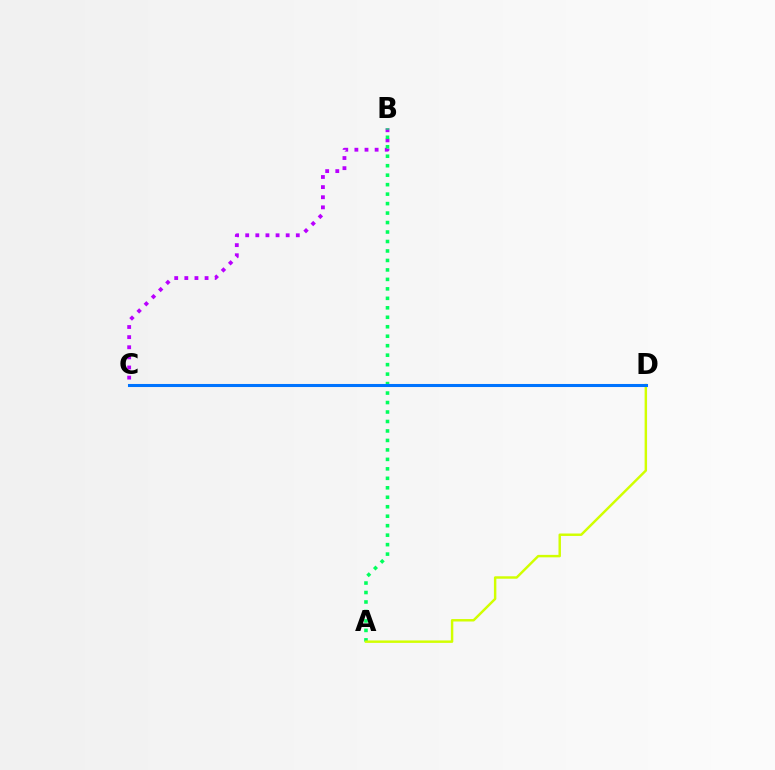{('B', 'C'): [{'color': '#b900ff', 'line_style': 'dotted', 'thickness': 2.75}], ('A', 'B'): [{'color': '#00ff5c', 'line_style': 'dotted', 'thickness': 2.57}], ('A', 'D'): [{'color': '#d1ff00', 'line_style': 'solid', 'thickness': 1.76}], ('C', 'D'): [{'color': '#ff0000', 'line_style': 'dotted', 'thickness': 1.98}, {'color': '#0074ff', 'line_style': 'solid', 'thickness': 2.2}]}